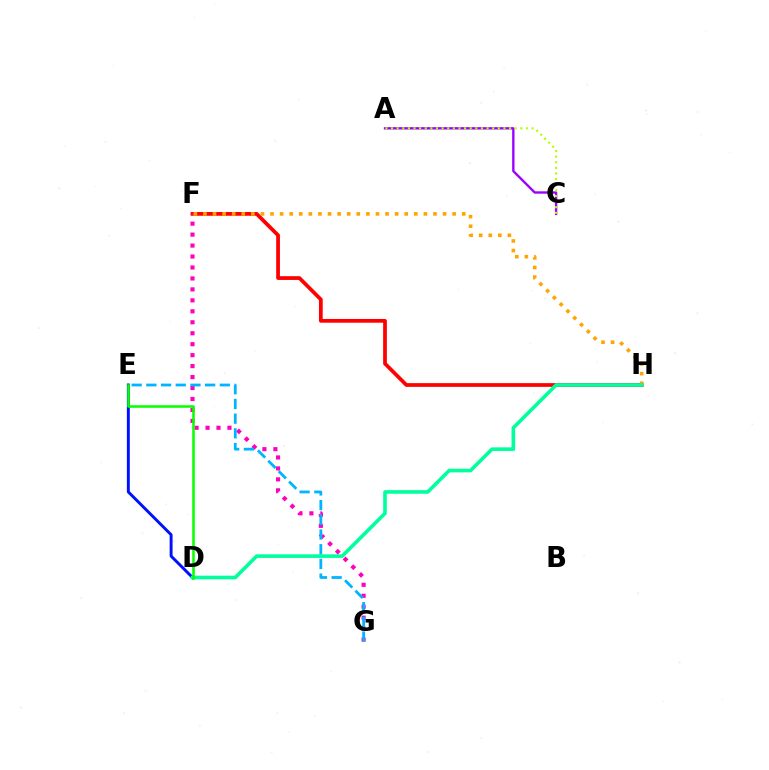{('F', 'H'): [{'color': '#ff0000', 'line_style': 'solid', 'thickness': 2.7}, {'color': '#ffa500', 'line_style': 'dotted', 'thickness': 2.6}], ('A', 'C'): [{'color': '#9b00ff', 'line_style': 'solid', 'thickness': 1.7}, {'color': '#b3ff00', 'line_style': 'dotted', 'thickness': 1.53}], ('D', 'E'): [{'color': '#0010ff', 'line_style': 'solid', 'thickness': 2.11}, {'color': '#08ff00', 'line_style': 'solid', 'thickness': 1.83}], ('F', 'G'): [{'color': '#ff00bd', 'line_style': 'dotted', 'thickness': 2.98}], ('D', 'H'): [{'color': '#00ff9d', 'line_style': 'solid', 'thickness': 2.6}], ('E', 'G'): [{'color': '#00b5ff', 'line_style': 'dashed', 'thickness': 2.0}]}